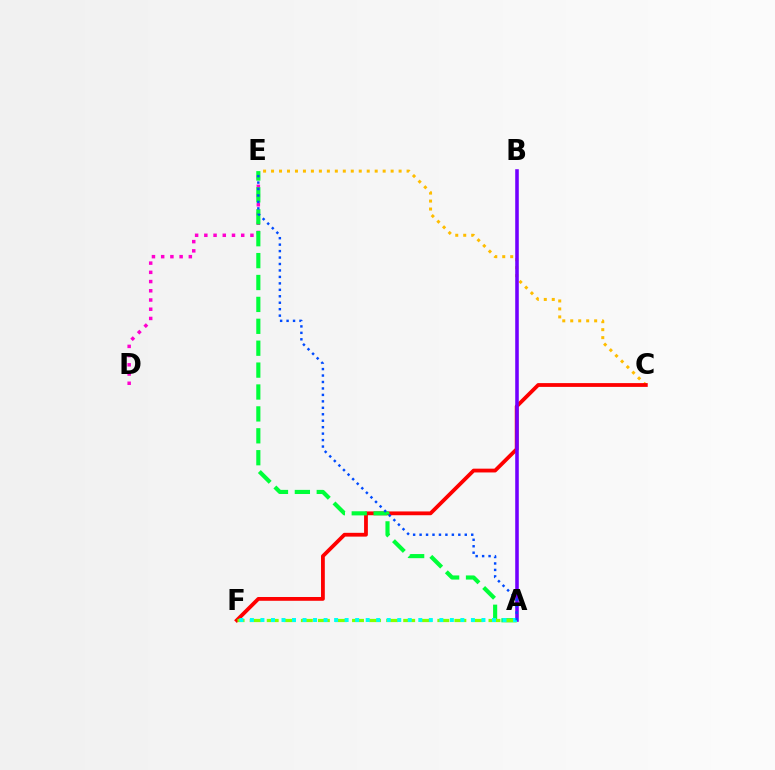{('C', 'E'): [{'color': '#ffbd00', 'line_style': 'dotted', 'thickness': 2.17}], ('D', 'E'): [{'color': '#ff00cf', 'line_style': 'dotted', 'thickness': 2.51}], ('C', 'F'): [{'color': '#ff0000', 'line_style': 'solid', 'thickness': 2.73}], ('A', 'E'): [{'color': '#00ff39', 'line_style': 'dashed', 'thickness': 2.98}, {'color': '#004bff', 'line_style': 'dotted', 'thickness': 1.75}], ('A', 'F'): [{'color': '#84ff00', 'line_style': 'dashed', 'thickness': 2.32}, {'color': '#00fff6', 'line_style': 'dotted', 'thickness': 2.86}], ('A', 'B'): [{'color': '#7200ff', 'line_style': 'solid', 'thickness': 2.57}]}